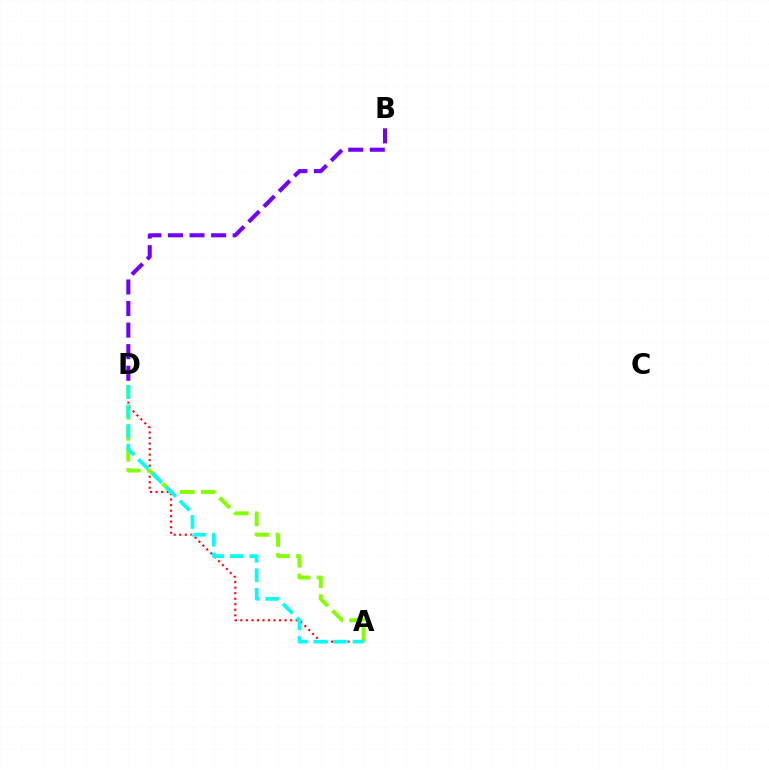{('A', 'D'): [{'color': '#ff0000', 'line_style': 'dotted', 'thickness': 1.5}, {'color': '#84ff00', 'line_style': 'dashed', 'thickness': 2.85}, {'color': '#00fff6', 'line_style': 'dashed', 'thickness': 2.66}], ('B', 'D'): [{'color': '#7200ff', 'line_style': 'dashed', 'thickness': 2.93}]}